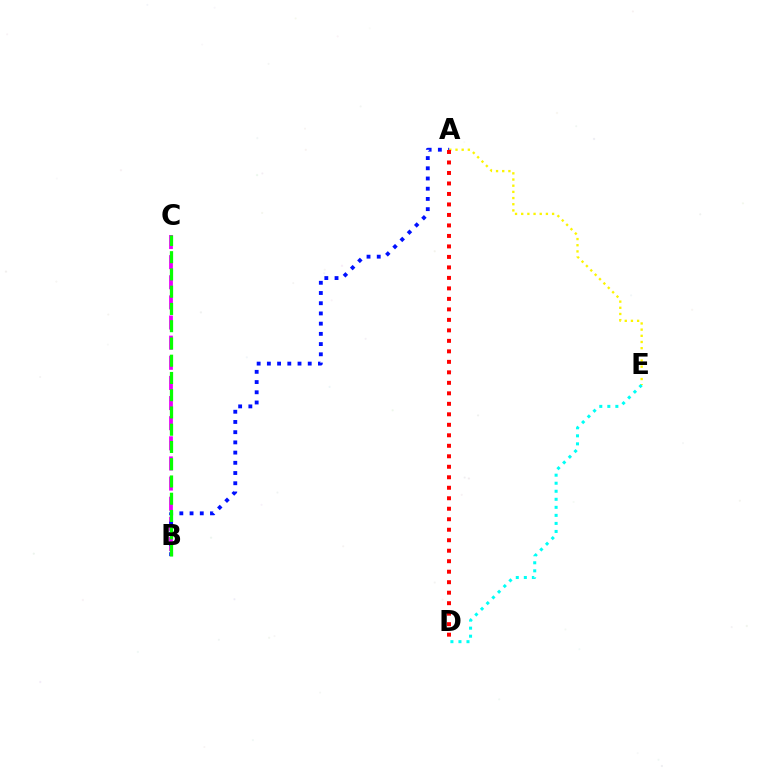{('A', 'E'): [{'color': '#fcf500', 'line_style': 'dotted', 'thickness': 1.68}], ('B', 'C'): [{'color': '#ee00ff', 'line_style': 'dashed', 'thickness': 2.73}, {'color': '#08ff00', 'line_style': 'dashed', 'thickness': 2.34}], ('D', 'E'): [{'color': '#00fff6', 'line_style': 'dotted', 'thickness': 2.18}], ('A', 'B'): [{'color': '#0010ff', 'line_style': 'dotted', 'thickness': 2.78}], ('A', 'D'): [{'color': '#ff0000', 'line_style': 'dotted', 'thickness': 2.85}]}